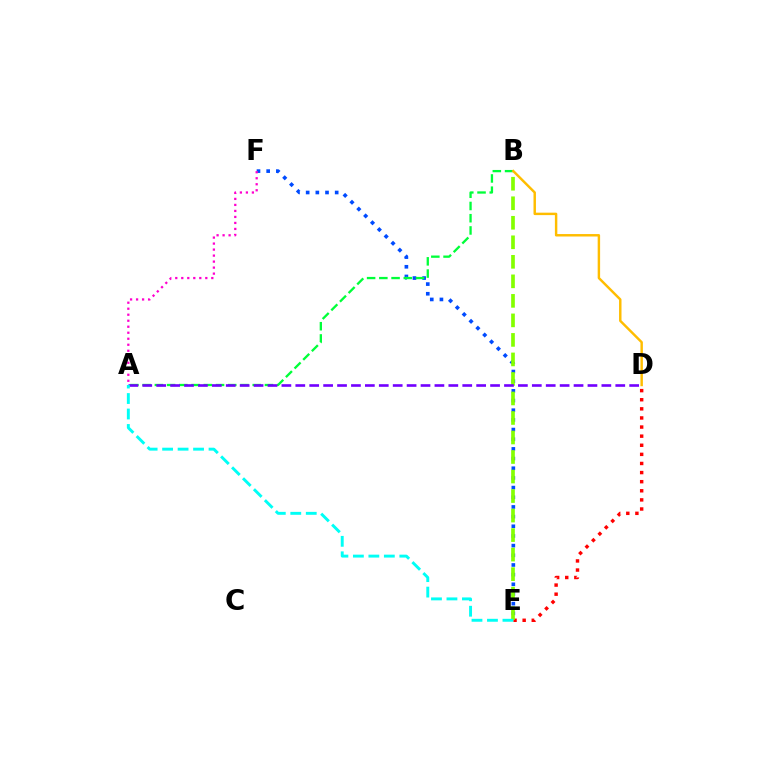{('D', 'E'): [{'color': '#ff0000', 'line_style': 'dotted', 'thickness': 2.47}], ('E', 'F'): [{'color': '#004bff', 'line_style': 'dotted', 'thickness': 2.63}], ('A', 'F'): [{'color': '#ff00cf', 'line_style': 'dotted', 'thickness': 1.63}], ('A', 'B'): [{'color': '#00ff39', 'line_style': 'dashed', 'thickness': 1.66}], ('B', 'E'): [{'color': '#84ff00', 'line_style': 'dashed', 'thickness': 2.65}], ('A', 'D'): [{'color': '#7200ff', 'line_style': 'dashed', 'thickness': 1.89}], ('B', 'D'): [{'color': '#ffbd00', 'line_style': 'solid', 'thickness': 1.76}], ('A', 'E'): [{'color': '#00fff6', 'line_style': 'dashed', 'thickness': 2.1}]}